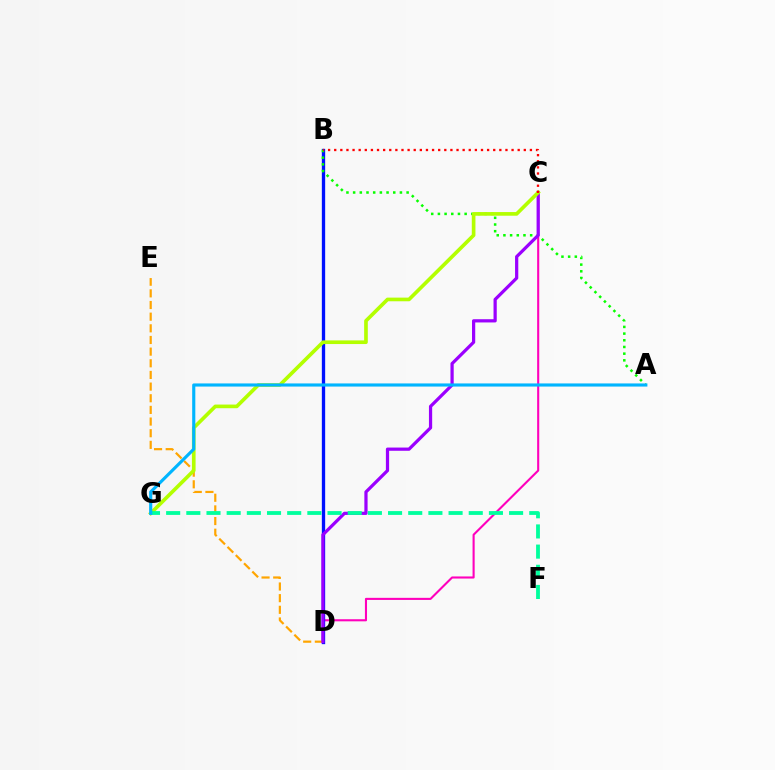{('C', 'D'): [{'color': '#ff00bd', 'line_style': 'solid', 'thickness': 1.51}, {'color': '#9b00ff', 'line_style': 'solid', 'thickness': 2.32}], ('B', 'D'): [{'color': '#0010ff', 'line_style': 'solid', 'thickness': 2.39}], ('A', 'B'): [{'color': '#08ff00', 'line_style': 'dotted', 'thickness': 1.82}], ('D', 'E'): [{'color': '#ffa500', 'line_style': 'dashed', 'thickness': 1.58}], ('C', 'G'): [{'color': '#b3ff00', 'line_style': 'solid', 'thickness': 2.63}], ('B', 'C'): [{'color': '#ff0000', 'line_style': 'dotted', 'thickness': 1.66}], ('F', 'G'): [{'color': '#00ff9d', 'line_style': 'dashed', 'thickness': 2.74}], ('A', 'G'): [{'color': '#00b5ff', 'line_style': 'solid', 'thickness': 2.26}]}